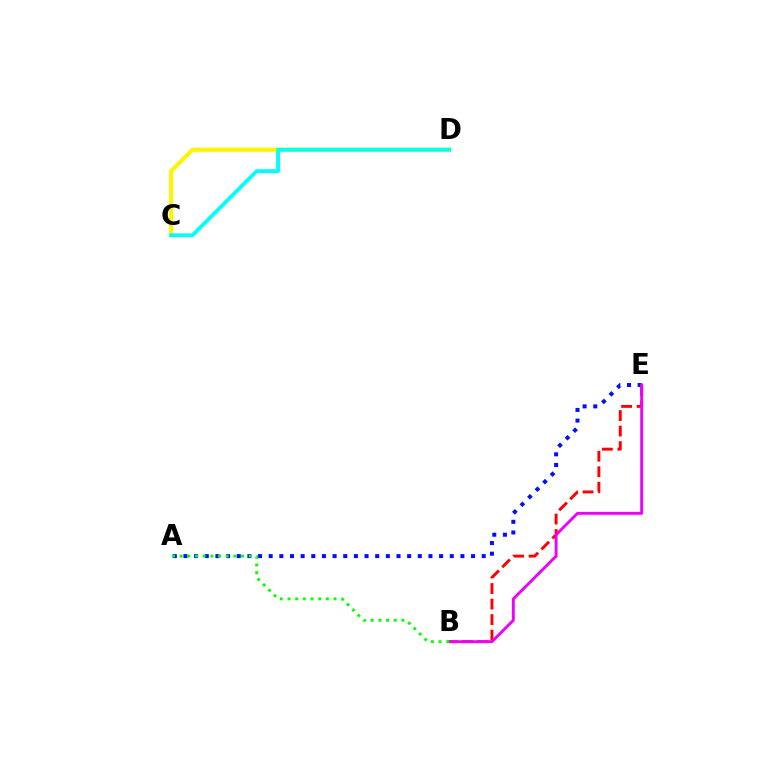{('A', 'E'): [{'color': '#0010ff', 'line_style': 'dotted', 'thickness': 2.89}], ('B', 'E'): [{'color': '#ff0000', 'line_style': 'dashed', 'thickness': 2.11}, {'color': '#ee00ff', 'line_style': 'solid', 'thickness': 2.08}], ('C', 'D'): [{'color': '#fcf500', 'line_style': 'solid', 'thickness': 2.96}, {'color': '#00fff6', 'line_style': 'solid', 'thickness': 2.75}], ('A', 'B'): [{'color': '#08ff00', 'line_style': 'dotted', 'thickness': 2.08}]}